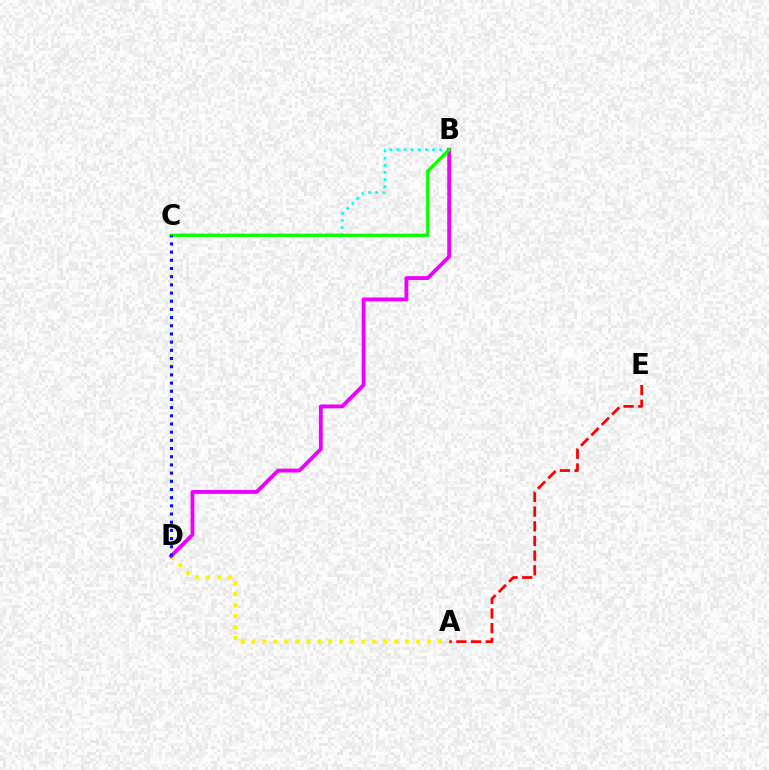{('A', 'E'): [{'color': '#ff0000', 'line_style': 'dashed', 'thickness': 1.99}], ('A', 'D'): [{'color': '#fcf500', 'line_style': 'dotted', 'thickness': 2.98}], ('B', 'C'): [{'color': '#00fff6', 'line_style': 'dotted', 'thickness': 1.93}, {'color': '#08ff00', 'line_style': 'solid', 'thickness': 2.35}], ('B', 'D'): [{'color': '#ee00ff', 'line_style': 'solid', 'thickness': 2.78}], ('C', 'D'): [{'color': '#0010ff', 'line_style': 'dotted', 'thickness': 2.22}]}